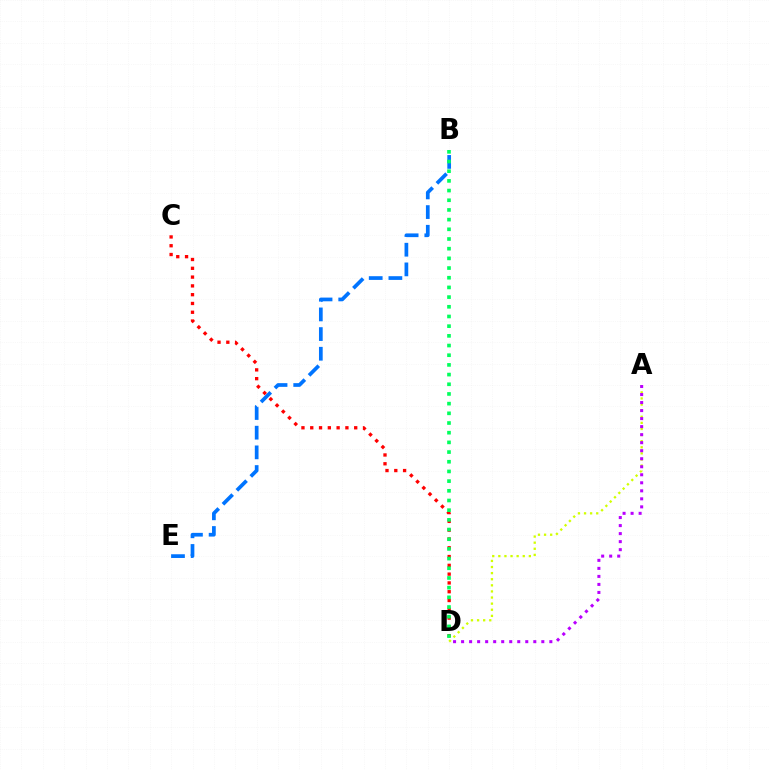{('B', 'E'): [{'color': '#0074ff', 'line_style': 'dashed', 'thickness': 2.67}], ('A', 'D'): [{'color': '#d1ff00', 'line_style': 'dotted', 'thickness': 1.66}, {'color': '#b900ff', 'line_style': 'dotted', 'thickness': 2.18}], ('C', 'D'): [{'color': '#ff0000', 'line_style': 'dotted', 'thickness': 2.39}], ('B', 'D'): [{'color': '#00ff5c', 'line_style': 'dotted', 'thickness': 2.63}]}